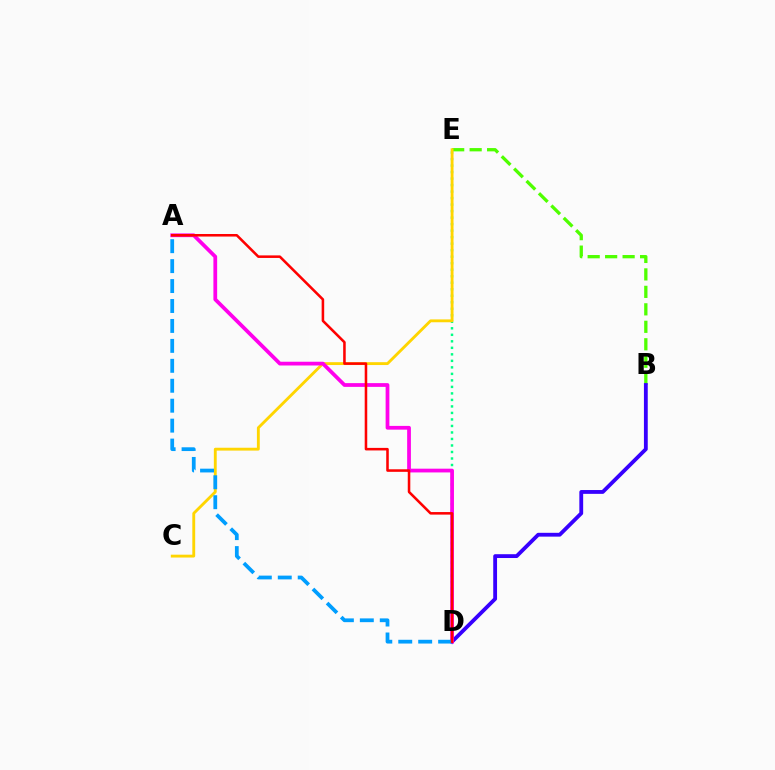{('D', 'E'): [{'color': '#00ff86', 'line_style': 'dotted', 'thickness': 1.77}], ('B', 'E'): [{'color': '#4fff00', 'line_style': 'dashed', 'thickness': 2.37}], ('B', 'D'): [{'color': '#3700ff', 'line_style': 'solid', 'thickness': 2.75}], ('C', 'E'): [{'color': '#ffd500', 'line_style': 'solid', 'thickness': 2.06}], ('A', 'D'): [{'color': '#ff00ed', 'line_style': 'solid', 'thickness': 2.7}, {'color': '#009eff', 'line_style': 'dashed', 'thickness': 2.71}, {'color': '#ff0000', 'line_style': 'solid', 'thickness': 1.84}]}